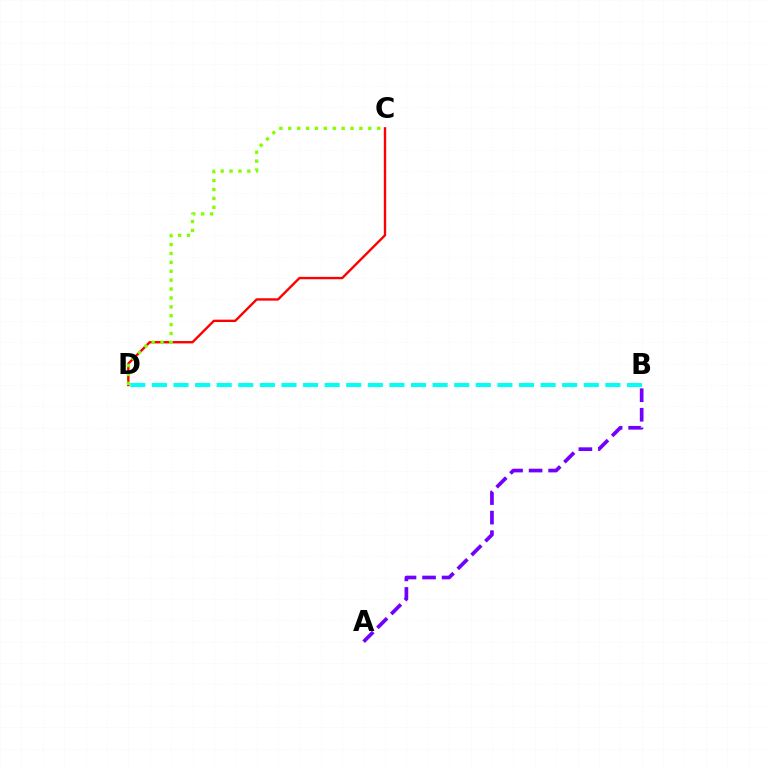{('C', 'D'): [{'color': '#ff0000', 'line_style': 'solid', 'thickness': 1.71}, {'color': '#84ff00', 'line_style': 'dotted', 'thickness': 2.42}], ('B', 'D'): [{'color': '#00fff6', 'line_style': 'dashed', 'thickness': 2.93}], ('A', 'B'): [{'color': '#7200ff', 'line_style': 'dashed', 'thickness': 2.66}]}